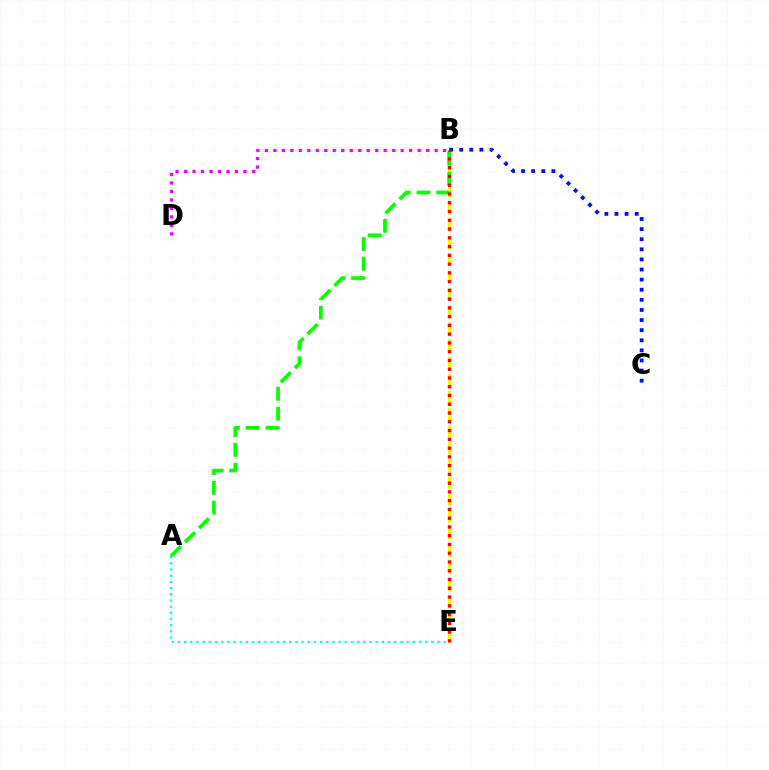{('B', 'D'): [{'color': '#ee00ff', 'line_style': 'dotted', 'thickness': 2.31}], ('B', 'E'): [{'color': '#fcf500', 'line_style': 'dashed', 'thickness': 2.32}, {'color': '#ff0000', 'line_style': 'dotted', 'thickness': 2.38}], ('A', 'B'): [{'color': '#08ff00', 'line_style': 'dashed', 'thickness': 2.69}], ('B', 'C'): [{'color': '#0010ff', 'line_style': 'dotted', 'thickness': 2.75}], ('A', 'E'): [{'color': '#00fff6', 'line_style': 'dotted', 'thickness': 1.68}]}